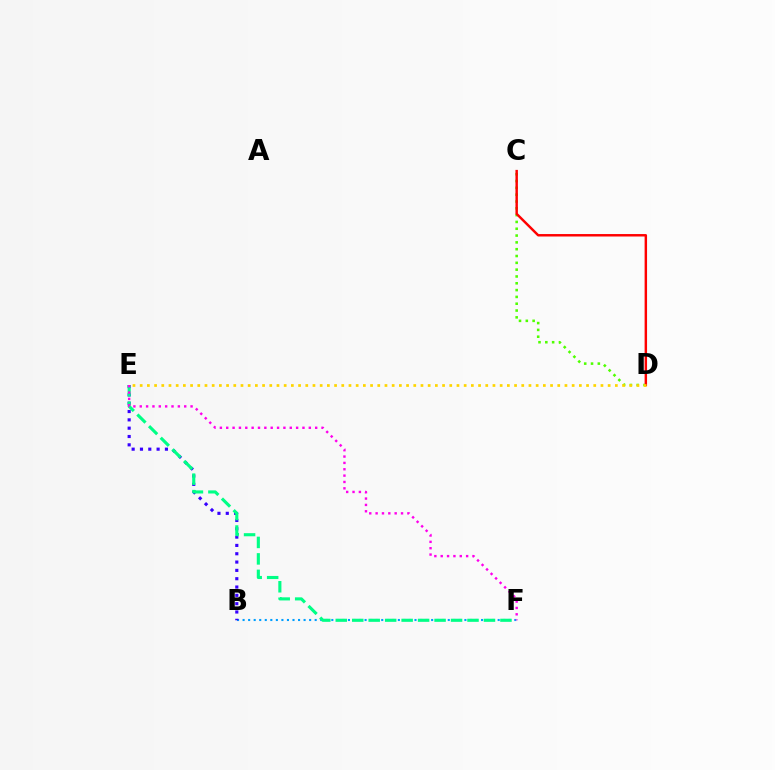{('B', 'F'): [{'color': '#009eff', 'line_style': 'dotted', 'thickness': 1.51}], ('B', 'E'): [{'color': '#3700ff', 'line_style': 'dotted', 'thickness': 2.26}], ('C', 'D'): [{'color': '#4fff00', 'line_style': 'dotted', 'thickness': 1.85}, {'color': '#ff0000', 'line_style': 'solid', 'thickness': 1.77}], ('E', 'F'): [{'color': '#00ff86', 'line_style': 'dashed', 'thickness': 2.24}, {'color': '#ff00ed', 'line_style': 'dotted', 'thickness': 1.73}], ('D', 'E'): [{'color': '#ffd500', 'line_style': 'dotted', 'thickness': 1.96}]}